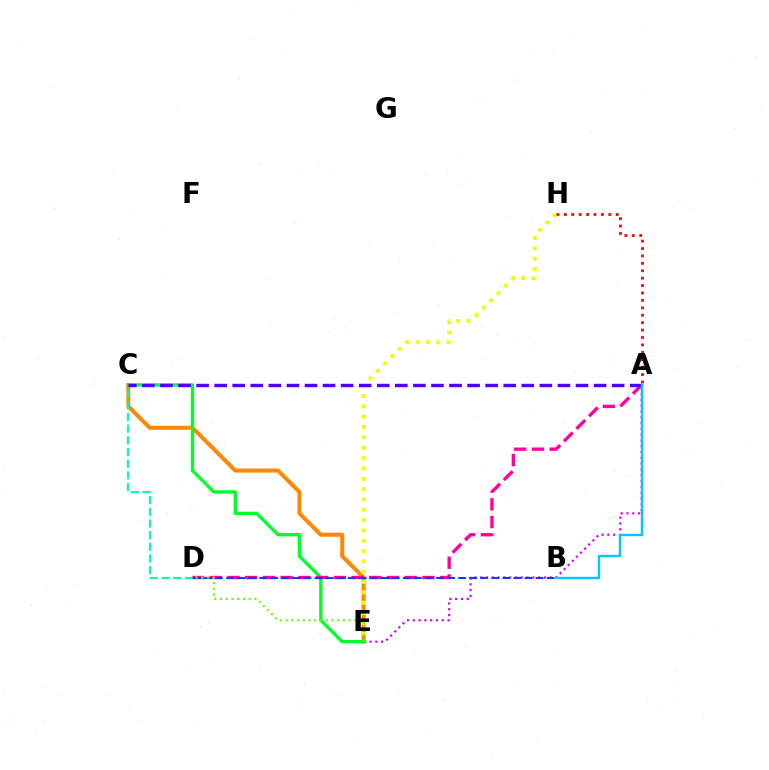{('C', 'E'): [{'color': '#ff8800', 'line_style': 'solid', 'thickness': 2.89}, {'color': '#00ff27', 'line_style': 'solid', 'thickness': 2.4}], ('C', 'D'): [{'color': '#00ffaf', 'line_style': 'dashed', 'thickness': 1.59}], ('A', 'E'): [{'color': '#d600ff', 'line_style': 'dotted', 'thickness': 1.57}], ('E', 'H'): [{'color': '#eeff00', 'line_style': 'dotted', 'thickness': 2.81}], ('A', 'D'): [{'color': '#ff00a0', 'line_style': 'dashed', 'thickness': 2.41}], ('B', 'D'): [{'color': '#003fff', 'line_style': 'dashed', 'thickness': 1.5}], ('D', 'E'): [{'color': '#66ff00', 'line_style': 'dotted', 'thickness': 1.56}], ('A', 'H'): [{'color': '#ff0000', 'line_style': 'dotted', 'thickness': 2.01}], ('A', 'C'): [{'color': '#4f00ff', 'line_style': 'dashed', 'thickness': 2.45}], ('A', 'B'): [{'color': '#00c7ff', 'line_style': 'solid', 'thickness': 1.73}]}